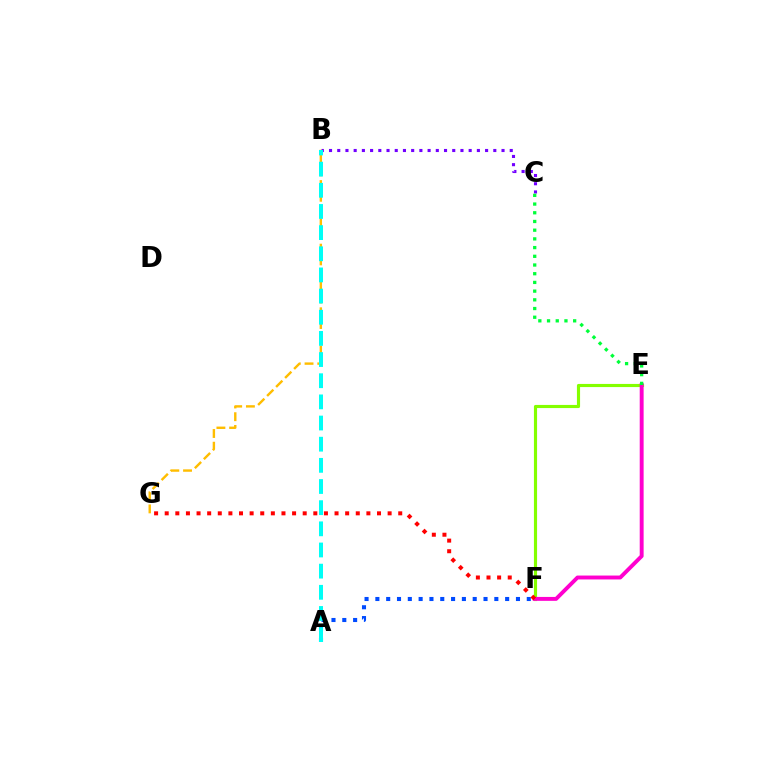{('E', 'F'): [{'color': '#84ff00', 'line_style': 'solid', 'thickness': 2.26}, {'color': '#ff00cf', 'line_style': 'solid', 'thickness': 2.81}], ('B', 'C'): [{'color': '#7200ff', 'line_style': 'dotted', 'thickness': 2.23}], ('A', 'F'): [{'color': '#004bff', 'line_style': 'dotted', 'thickness': 2.94}], ('B', 'G'): [{'color': '#ffbd00', 'line_style': 'dashed', 'thickness': 1.73}], ('F', 'G'): [{'color': '#ff0000', 'line_style': 'dotted', 'thickness': 2.88}], ('A', 'B'): [{'color': '#00fff6', 'line_style': 'dashed', 'thickness': 2.87}], ('C', 'E'): [{'color': '#00ff39', 'line_style': 'dotted', 'thickness': 2.37}]}